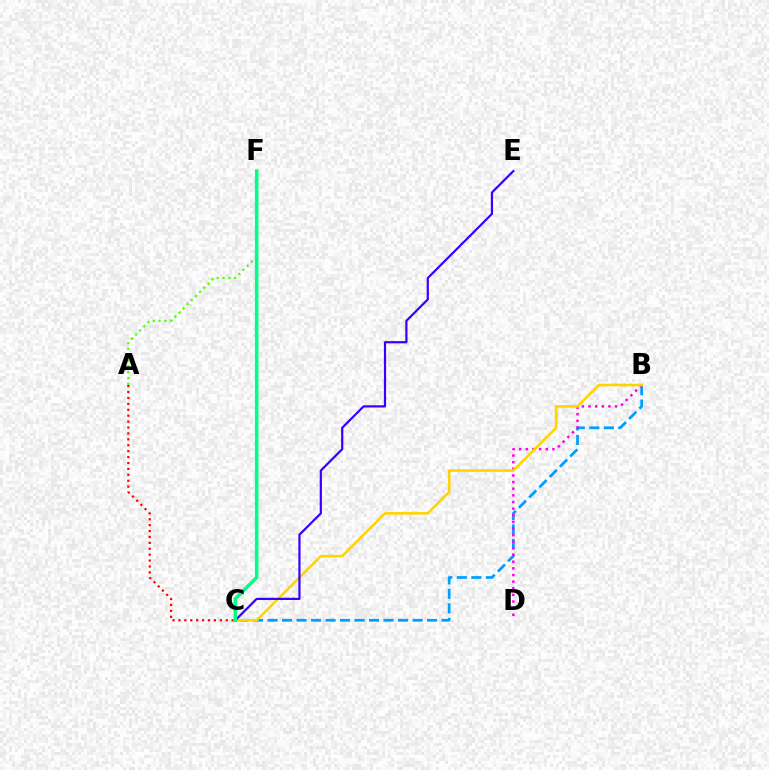{('B', 'C'): [{'color': '#009eff', 'line_style': 'dashed', 'thickness': 1.97}, {'color': '#ffd500', 'line_style': 'solid', 'thickness': 1.87}], ('B', 'D'): [{'color': '#ff00ed', 'line_style': 'dotted', 'thickness': 1.8}], ('A', 'F'): [{'color': '#4fff00', 'line_style': 'dotted', 'thickness': 1.59}], ('A', 'C'): [{'color': '#ff0000', 'line_style': 'dotted', 'thickness': 1.61}], ('C', 'E'): [{'color': '#3700ff', 'line_style': 'solid', 'thickness': 1.59}], ('C', 'F'): [{'color': '#00ff86', 'line_style': 'solid', 'thickness': 2.59}]}